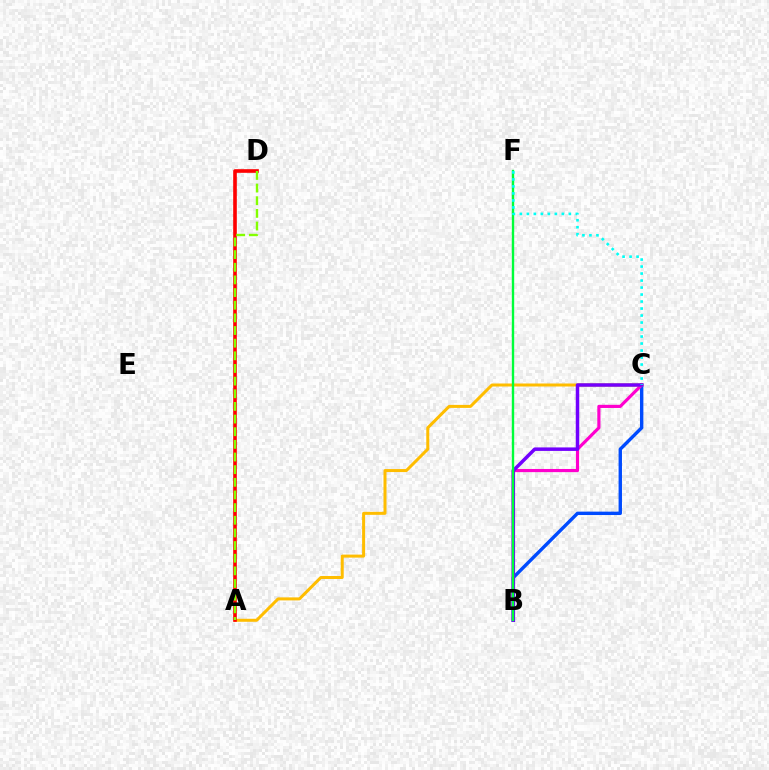{('B', 'C'): [{'color': '#004bff', 'line_style': 'solid', 'thickness': 2.44}, {'color': '#ff00cf', 'line_style': 'solid', 'thickness': 2.27}, {'color': '#7200ff', 'line_style': 'solid', 'thickness': 2.51}], ('A', 'C'): [{'color': '#ffbd00', 'line_style': 'solid', 'thickness': 2.17}], ('A', 'D'): [{'color': '#ff0000', 'line_style': 'solid', 'thickness': 2.61}, {'color': '#84ff00', 'line_style': 'dashed', 'thickness': 1.72}], ('B', 'F'): [{'color': '#00ff39', 'line_style': 'solid', 'thickness': 1.71}], ('C', 'F'): [{'color': '#00fff6', 'line_style': 'dotted', 'thickness': 1.9}]}